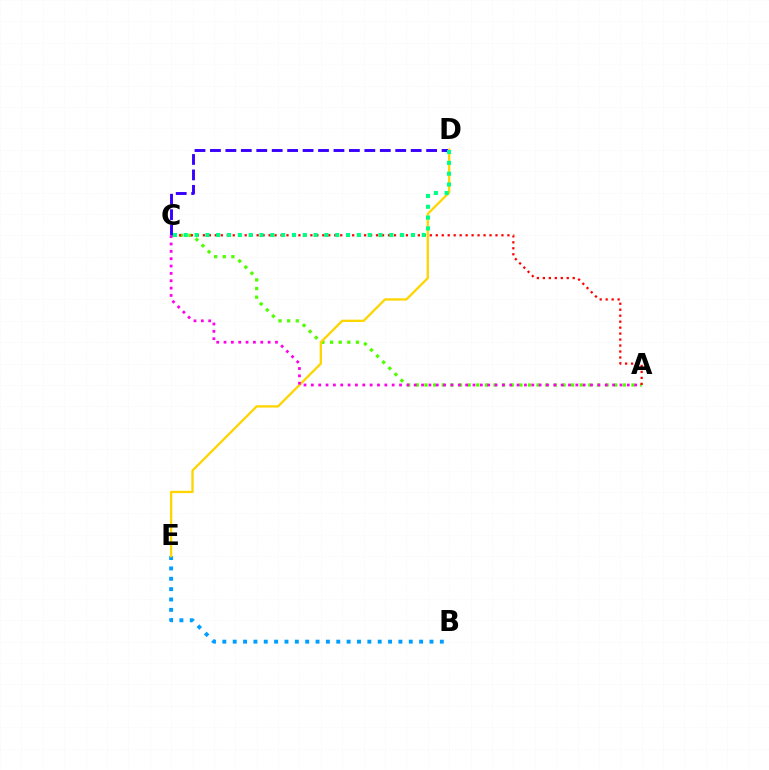{('A', 'C'): [{'color': '#4fff00', 'line_style': 'dotted', 'thickness': 2.34}, {'color': '#ff0000', 'line_style': 'dotted', 'thickness': 1.62}, {'color': '#ff00ed', 'line_style': 'dotted', 'thickness': 2.0}], ('B', 'E'): [{'color': '#009eff', 'line_style': 'dotted', 'thickness': 2.81}], ('C', 'D'): [{'color': '#3700ff', 'line_style': 'dashed', 'thickness': 2.1}, {'color': '#00ff86', 'line_style': 'dotted', 'thickness': 2.94}], ('D', 'E'): [{'color': '#ffd500', 'line_style': 'solid', 'thickness': 1.66}]}